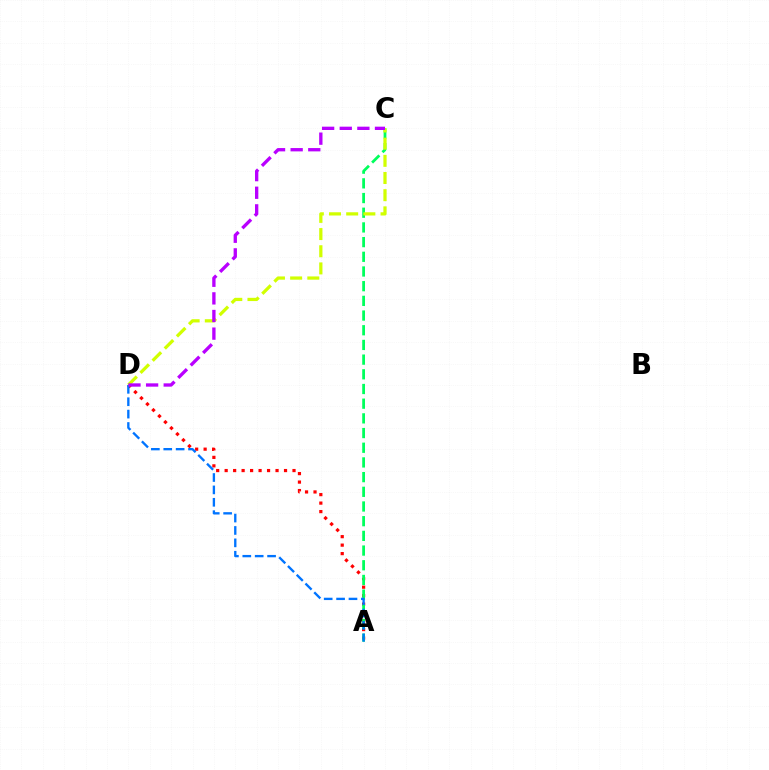{('A', 'D'): [{'color': '#ff0000', 'line_style': 'dotted', 'thickness': 2.3}, {'color': '#0074ff', 'line_style': 'dashed', 'thickness': 1.68}], ('A', 'C'): [{'color': '#00ff5c', 'line_style': 'dashed', 'thickness': 2.0}], ('C', 'D'): [{'color': '#d1ff00', 'line_style': 'dashed', 'thickness': 2.33}, {'color': '#b900ff', 'line_style': 'dashed', 'thickness': 2.39}]}